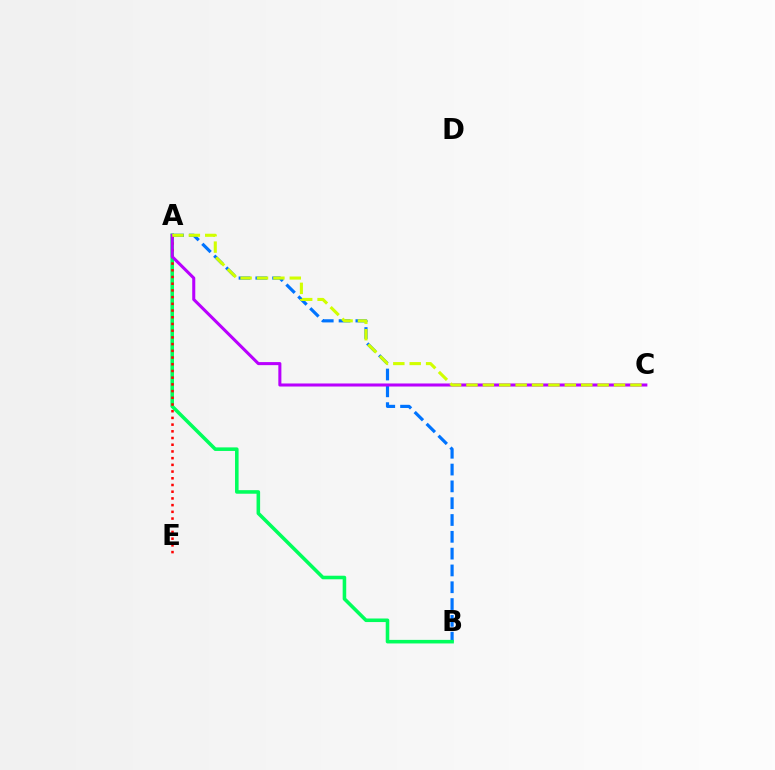{('A', 'B'): [{'color': '#0074ff', 'line_style': 'dashed', 'thickness': 2.28}, {'color': '#00ff5c', 'line_style': 'solid', 'thickness': 2.56}], ('A', 'E'): [{'color': '#ff0000', 'line_style': 'dotted', 'thickness': 1.82}], ('A', 'C'): [{'color': '#b900ff', 'line_style': 'solid', 'thickness': 2.2}, {'color': '#d1ff00', 'line_style': 'dashed', 'thickness': 2.23}]}